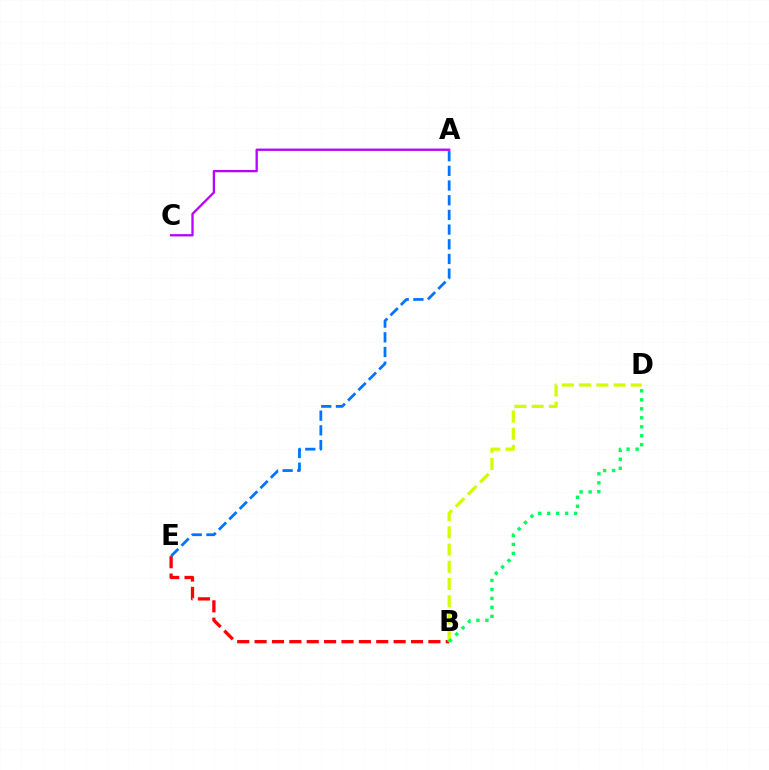{('B', 'E'): [{'color': '#ff0000', 'line_style': 'dashed', 'thickness': 2.36}], ('A', 'E'): [{'color': '#0074ff', 'line_style': 'dashed', 'thickness': 1.99}], ('A', 'C'): [{'color': '#b900ff', 'line_style': 'solid', 'thickness': 1.66}], ('B', 'D'): [{'color': '#d1ff00', 'line_style': 'dashed', 'thickness': 2.34}, {'color': '#00ff5c', 'line_style': 'dotted', 'thickness': 2.44}]}